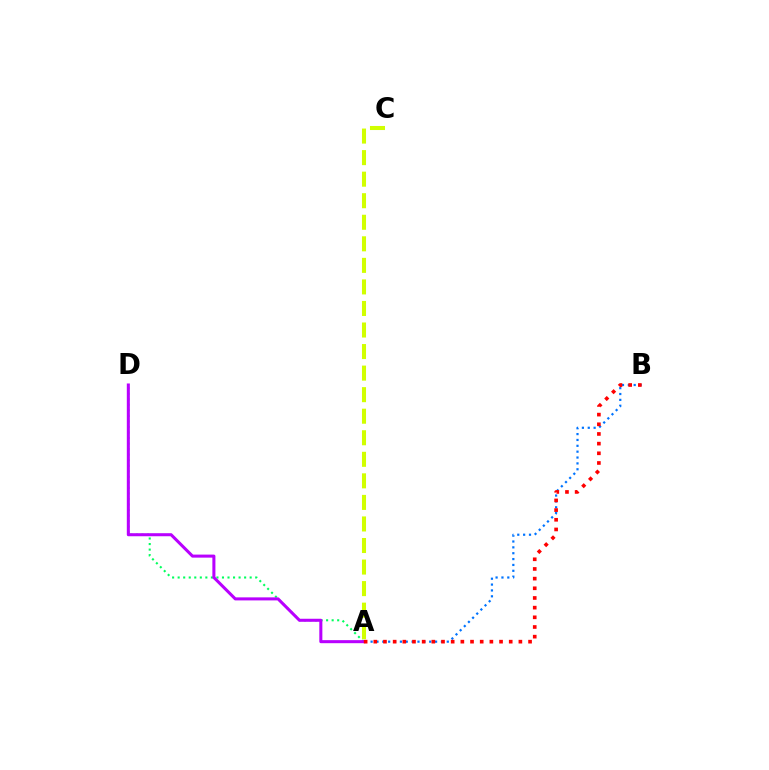{('A', 'B'): [{'color': '#0074ff', 'line_style': 'dotted', 'thickness': 1.59}, {'color': '#ff0000', 'line_style': 'dotted', 'thickness': 2.63}], ('A', 'D'): [{'color': '#00ff5c', 'line_style': 'dotted', 'thickness': 1.5}, {'color': '#b900ff', 'line_style': 'solid', 'thickness': 2.19}], ('A', 'C'): [{'color': '#d1ff00', 'line_style': 'dashed', 'thickness': 2.93}]}